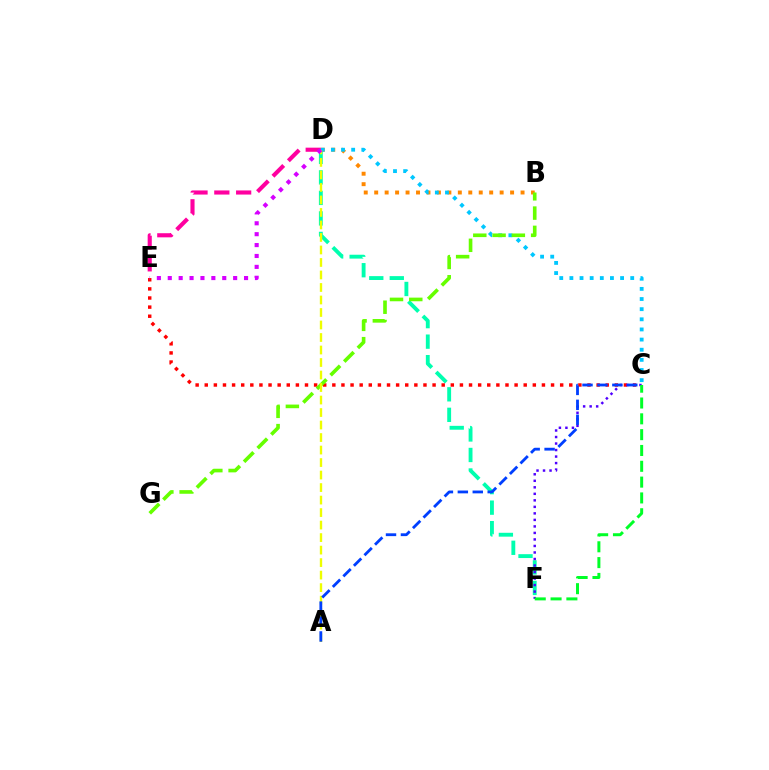{('D', 'F'): [{'color': '#00ffaf', 'line_style': 'dashed', 'thickness': 2.79}], ('C', 'E'): [{'color': '#ff0000', 'line_style': 'dotted', 'thickness': 2.48}], ('C', 'F'): [{'color': '#4f00ff', 'line_style': 'dotted', 'thickness': 1.77}, {'color': '#00ff27', 'line_style': 'dashed', 'thickness': 2.15}], ('B', 'D'): [{'color': '#ff8800', 'line_style': 'dotted', 'thickness': 2.84}], ('C', 'D'): [{'color': '#00c7ff', 'line_style': 'dotted', 'thickness': 2.75}], ('B', 'G'): [{'color': '#66ff00', 'line_style': 'dashed', 'thickness': 2.62}], ('D', 'E'): [{'color': '#ff00a0', 'line_style': 'dashed', 'thickness': 2.96}, {'color': '#d600ff', 'line_style': 'dotted', 'thickness': 2.96}], ('A', 'D'): [{'color': '#eeff00', 'line_style': 'dashed', 'thickness': 1.7}], ('A', 'C'): [{'color': '#003fff', 'line_style': 'dashed', 'thickness': 2.03}]}